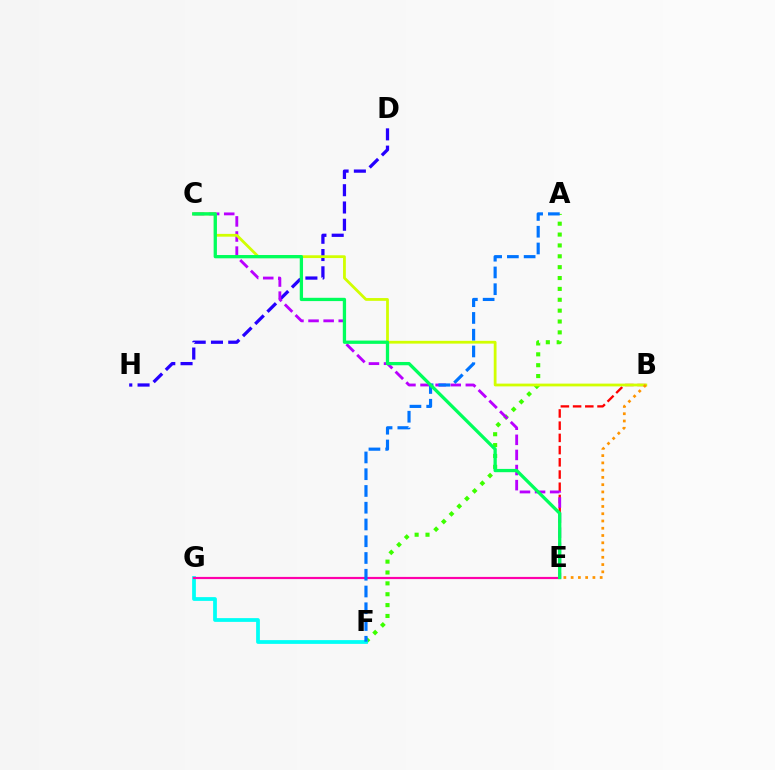{('A', 'F'): [{'color': '#3dff00', 'line_style': 'dotted', 'thickness': 2.95}, {'color': '#0074ff', 'line_style': 'dashed', 'thickness': 2.28}], ('F', 'G'): [{'color': '#00fff6', 'line_style': 'solid', 'thickness': 2.71}], ('B', 'E'): [{'color': '#ff0000', 'line_style': 'dashed', 'thickness': 1.66}, {'color': '#ff9400', 'line_style': 'dotted', 'thickness': 1.97}], ('D', 'H'): [{'color': '#2500ff', 'line_style': 'dashed', 'thickness': 2.35}], ('C', 'E'): [{'color': '#b900ff', 'line_style': 'dashed', 'thickness': 2.05}, {'color': '#00ff5c', 'line_style': 'solid', 'thickness': 2.36}], ('B', 'C'): [{'color': '#d1ff00', 'line_style': 'solid', 'thickness': 2.0}], ('E', 'G'): [{'color': '#ff00ac', 'line_style': 'solid', 'thickness': 1.57}]}